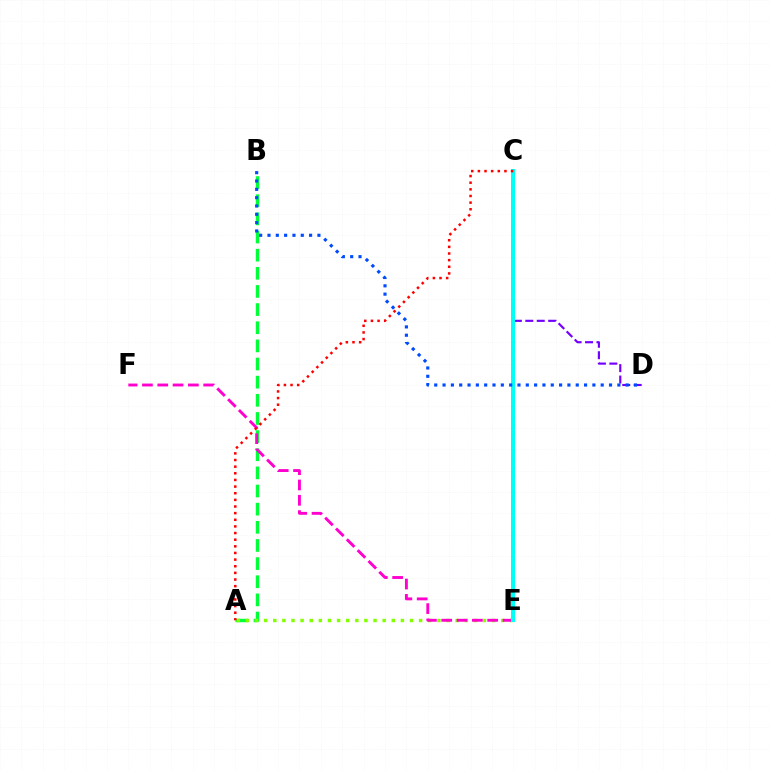{('A', 'B'): [{'color': '#00ff39', 'line_style': 'dashed', 'thickness': 2.46}], ('A', 'E'): [{'color': '#84ff00', 'line_style': 'dotted', 'thickness': 2.48}], ('C', 'E'): [{'color': '#ffbd00', 'line_style': 'dotted', 'thickness': 2.28}, {'color': '#00fff6', 'line_style': 'solid', 'thickness': 2.87}], ('C', 'D'): [{'color': '#7200ff', 'line_style': 'dashed', 'thickness': 1.55}], ('E', 'F'): [{'color': '#ff00cf', 'line_style': 'dashed', 'thickness': 2.08}], ('A', 'C'): [{'color': '#ff0000', 'line_style': 'dotted', 'thickness': 1.8}], ('B', 'D'): [{'color': '#004bff', 'line_style': 'dotted', 'thickness': 2.26}]}